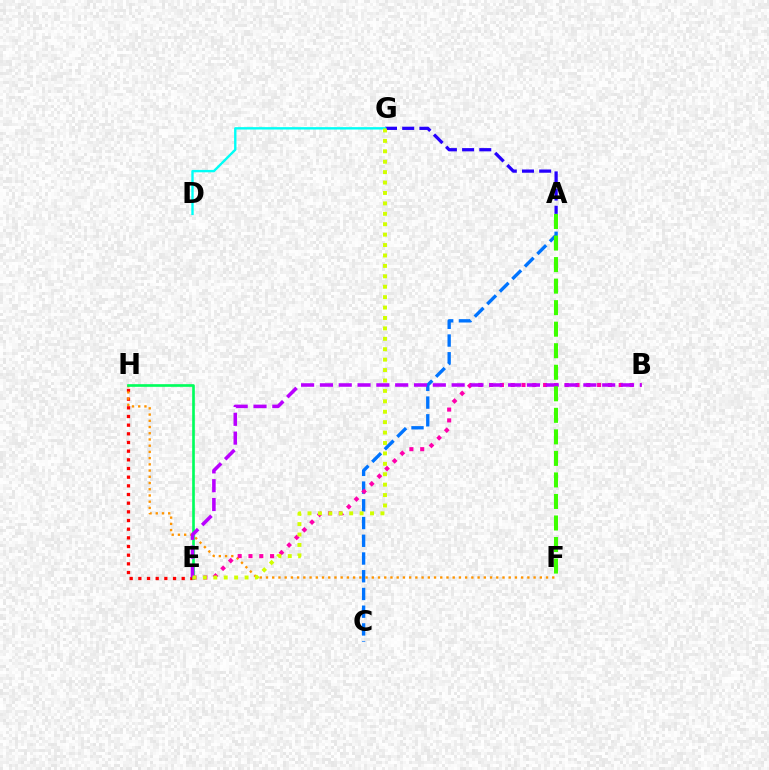{('A', 'G'): [{'color': '#2500ff', 'line_style': 'dashed', 'thickness': 2.34}], ('E', 'H'): [{'color': '#ff0000', 'line_style': 'dotted', 'thickness': 2.36}, {'color': '#00ff5c', 'line_style': 'solid', 'thickness': 1.91}], ('A', 'C'): [{'color': '#0074ff', 'line_style': 'dashed', 'thickness': 2.41}], ('F', 'H'): [{'color': '#ff9400', 'line_style': 'dotted', 'thickness': 1.69}], ('D', 'G'): [{'color': '#00fff6', 'line_style': 'solid', 'thickness': 1.71}], ('B', 'E'): [{'color': '#ff00ac', 'line_style': 'dotted', 'thickness': 2.93}, {'color': '#b900ff', 'line_style': 'dashed', 'thickness': 2.56}], ('E', 'G'): [{'color': '#d1ff00', 'line_style': 'dotted', 'thickness': 2.83}], ('A', 'F'): [{'color': '#3dff00', 'line_style': 'dashed', 'thickness': 2.93}]}